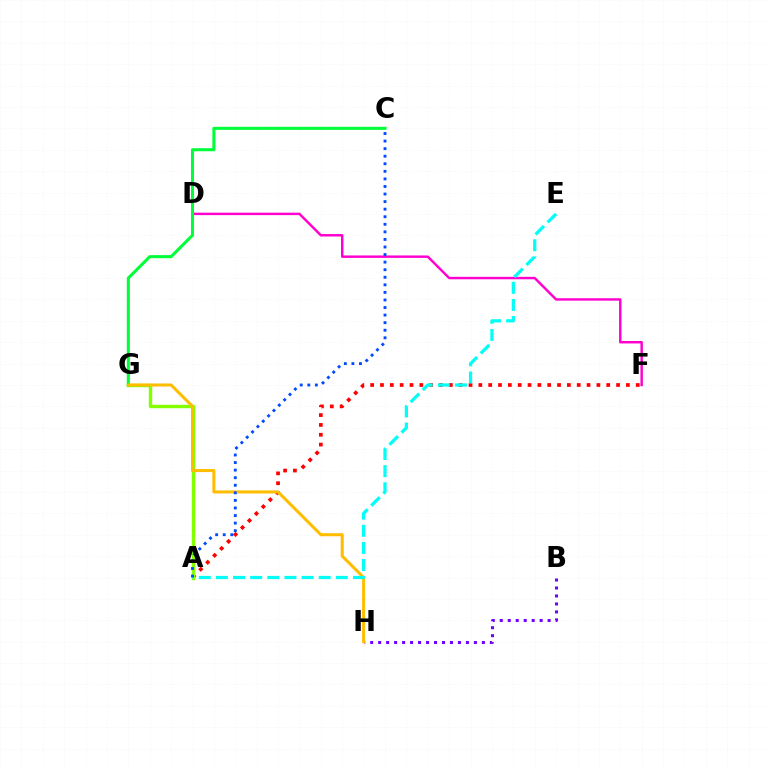{('A', 'F'): [{'color': '#ff0000', 'line_style': 'dotted', 'thickness': 2.67}], ('B', 'H'): [{'color': '#7200ff', 'line_style': 'dotted', 'thickness': 2.17}], ('D', 'F'): [{'color': '#ff00cf', 'line_style': 'solid', 'thickness': 1.76}], ('A', 'G'): [{'color': '#84ff00', 'line_style': 'solid', 'thickness': 2.46}], ('C', 'G'): [{'color': '#00ff39', 'line_style': 'solid', 'thickness': 2.19}], ('G', 'H'): [{'color': '#ffbd00', 'line_style': 'solid', 'thickness': 2.19}], ('A', 'E'): [{'color': '#00fff6', 'line_style': 'dashed', 'thickness': 2.33}], ('A', 'C'): [{'color': '#004bff', 'line_style': 'dotted', 'thickness': 2.06}]}